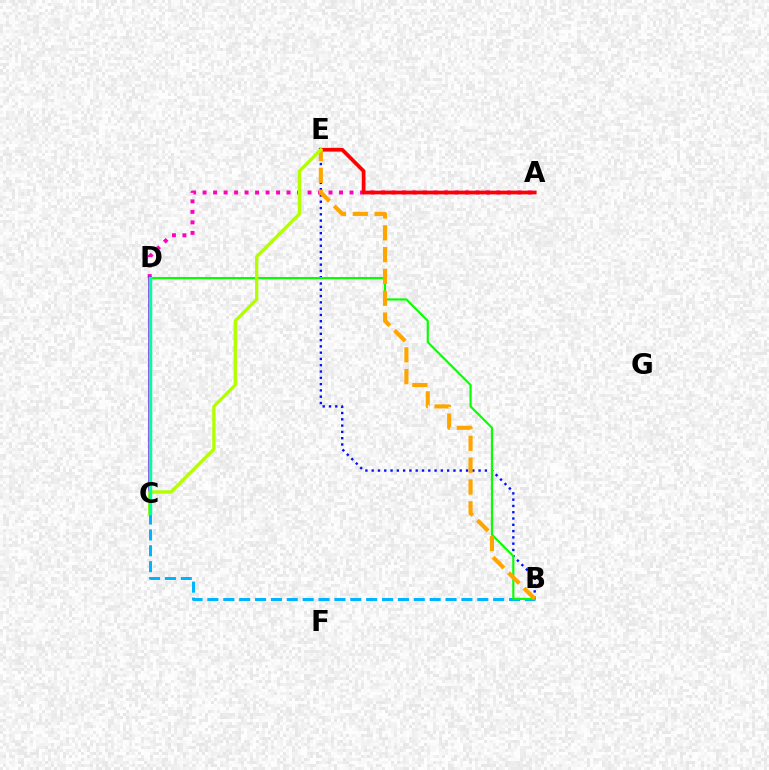{('A', 'D'): [{'color': '#ff00bd', 'line_style': 'dotted', 'thickness': 2.85}], ('A', 'E'): [{'color': '#ff0000', 'line_style': 'solid', 'thickness': 2.69}], ('B', 'C'): [{'color': '#00b5ff', 'line_style': 'dashed', 'thickness': 2.16}], ('B', 'E'): [{'color': '#0010ff', 'line_style': 'dotted', 'thickness': 1.71}, {'color': '#ffa500', 'line_style': 'dashed', 'thickness': 2.96}], ('B', 'D'): [{'color': '#08ff00', 'line_style': 'solid', 'thickness': 1.55}], ('C', 'D'): [{'color': '#9b00ff', 'line_style': 'solid', 'thickness': 2.57}, {'color': '#00ff9d', 'line_style': 'solid', 'thickness': 2.46}], ('C', 'E'): [{'color': '#b3ff00', 'line_style': 'solid', 'thickness': 2.38}]}